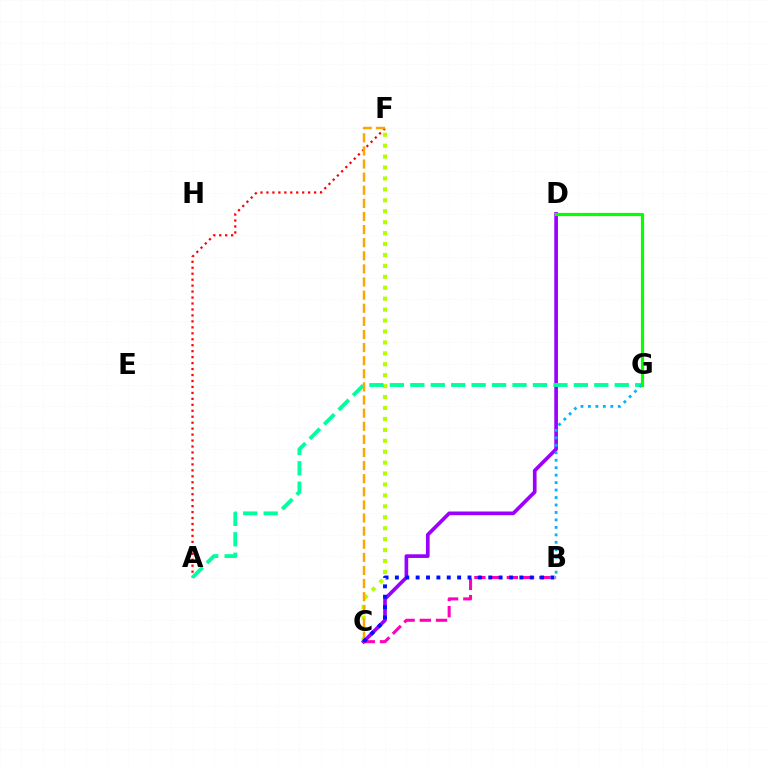{('A', 'F'): [{'color': '#ff0000', 'line_style': 'dotted', 'thickness': 1.62}], ('C', 'F'): [{'color': '#b3ff00', 'line_style': 'dotted', 'thickness': 2.97}, {'color': '#ffa500', 'line_style': 'dashed', 'thickness': 1.78}], ('C', 'D'): [{'color': '#9b00ff', 'line_style': 'solid', 'thickness': 2.64}], ('A', 'G'): [{'color': '#00ff9d', 'line_style': 'dashed', 'thickness': 2.78}], ('B', 'C'): [{'color': '#ff00bd', 'line_style': 'dashed', 'thickness': 2.2}, {'color': '#0010ff', 'line_style': 'dotted', 'thickness': 2.82}], ('B', 'G'): [{'color': '#00b5ff', 'line_style': 'dotted', 'thickness': 2.03}], ('D', 'G'): [{'color': '#08ff00', 'line_style': 'solid', 'thickness': 2.3}]}